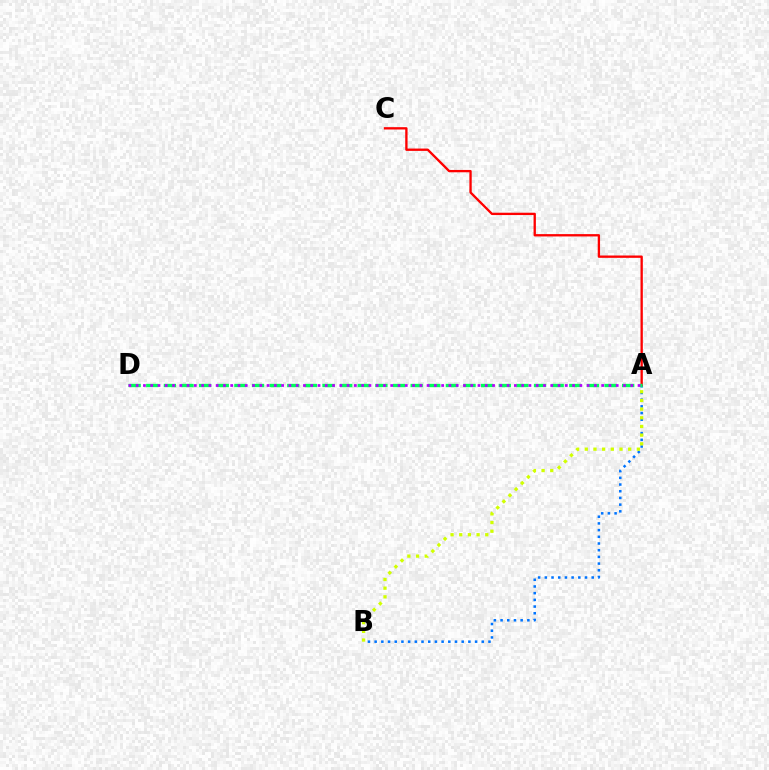{('A', 'B'): [{'color': '#0074ff', 'line_style': 'dotted', 'thickness': 1.82}, {'color': '#d1ff00', 'line_style': 'dotted', 'thickness': 2.36}], ('A', 'C'): [{'color': '#ff0000', 'line_style': 'solid', 'thickness': 1.68}], ('A', 'D'): [{'color': '#00ff5c', 'line_style': 'dashed', 'thickness': 2.39}, {'color': '#b900ff', 'line_style': 'dotted', 'thickness': 1.98}]}